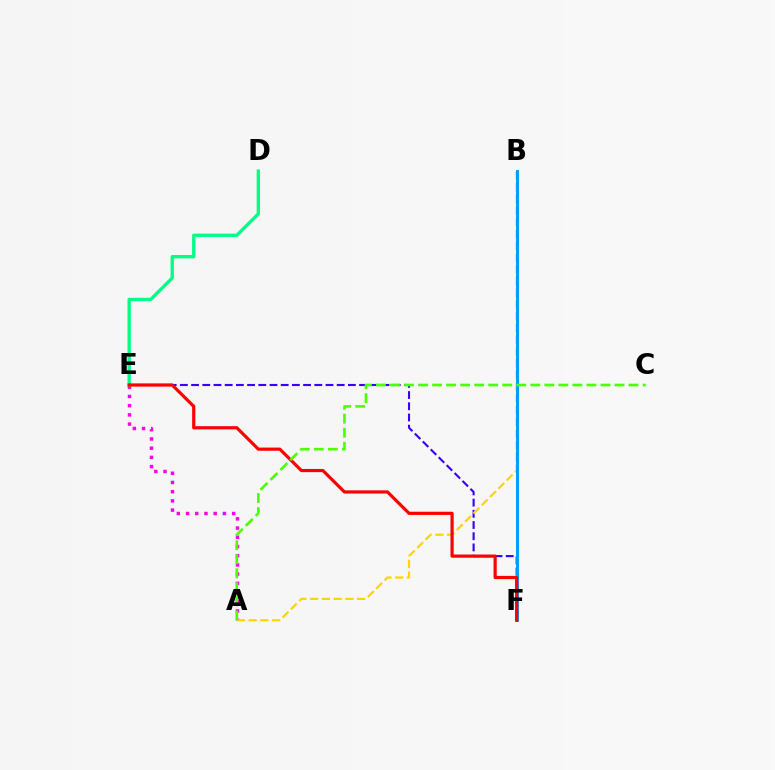{('A', 'E'): [{'color': '#ff00ed', 'line_style': 'dotted', 'thickness': 2.5}], ('E', 'F'): [{'color': '#3700ff', 'line_style': 'dashed', 'thickness': 1.52}, {'color': '#ff0000', 'line_style': 'solid', 'thickness': 2.3}], ('A', 'B'): [{'color': '#ffd500', 'line_style': 'dashed', 'thickness': 1.59}], ('B', 'F'): [{'color': '#009eff', 'line_style': 'solid', 'thickness': 2.14}], ('D', 'E'): [{'color': '#00ff86', 'line_style': 'solid', 'thickness': 2.41}], ('A', 'C'): [{'color': '#4fff00', 'line_style': 'dashed', 'thickness': 1.91}]}